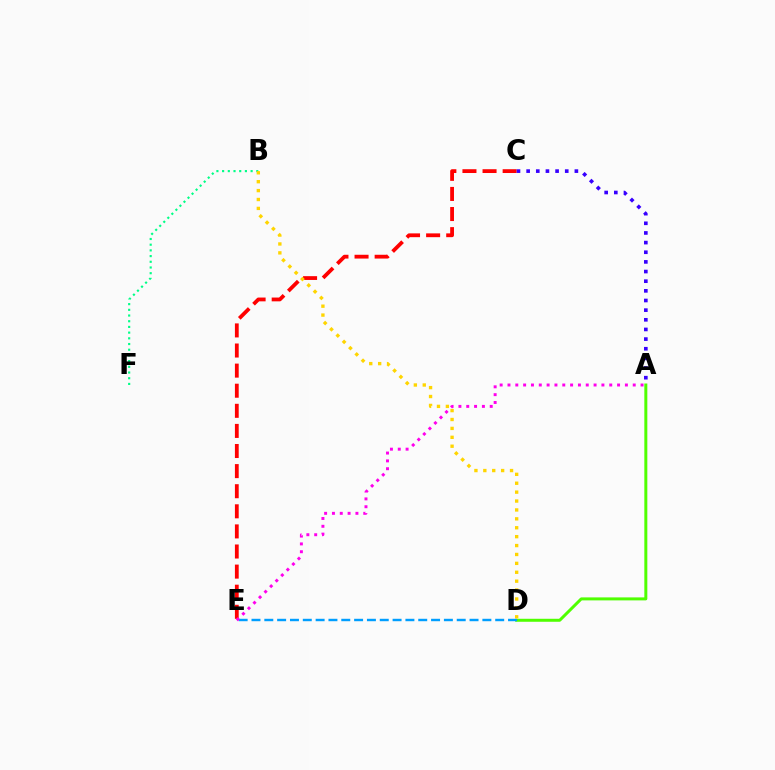{('C', 'E'): [{'color': '#ff0000', 'line_style': 'dashed', 'thickness': 2.73}], ('B', 'F'): [{'color': '#00ff86', 'line_style': 'dotted', 'thickness': 1.55}], ('A', 'D'): [{'color': '#4fff00', 'line_style': 'solid', 'thickness': 2.15}], ('D', 'E'): [{'color': '#009eff', 'line_style': 'dashed', 'thickness': 1.74}], ('A', 'E'): [{'color': '#ff00ed', 'line_style': 'dotted', 'thickness': 2.13}], ('B', 'D'): [{'color': '#ffd500', 'line_style': 'dotted', 'thickness': 2.42}], ('A', 'C'): [{'color': '#3700ff', 'line_style': 'dotted', 'thickness': 2.62}]}